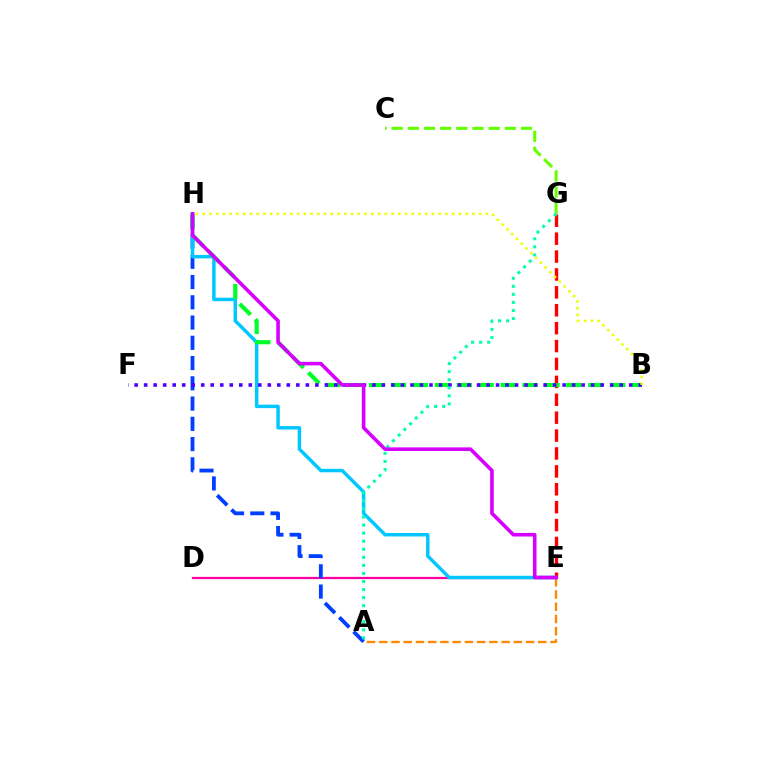{('C', 'G'): [{'color': '#66ff00', 'line_style': 'dashed', 'thickness': 2.2}], ('A', 'E'): [{'color': '#ff8800', 'line_style': 'dashed', 'thickness': 1.66}], ('E', 'G'): [{'color': '#ff0000', 'line_style': 'dashed', 'thickness': 2.43}], ('D', 'E'): [{'color': '#ff00a0', 'line_style': 'solid', 'thickness': 1.61}], ('A', 'H'): [{'color': '#003fff', 'line_style': 'dashed', 'thickness': 2.75}], ('E', 'H'): [{'color': '#00c7ff', 'line_style': 'solid', 'thickness': 2.49}, {'color': '#d600ff', 'line_style': 'solid', 'thickness': 2.6}], ('B', 'H'): [{'color': '#00ff27', 'line_style': 'dashed', 'thickness': 2.98}, {'color': '#eeff00', 'line_style': 'dotted', 'thickness': 1.83}], ('B', 'F'): [{'color': '#4f00ff', 'line_style': 'dotted', 'thickness': 2.58}], ('A', 'G'): [{'color': '#00ffaf', 'line_style': 'dotted', 'thickness': 2.19}]}